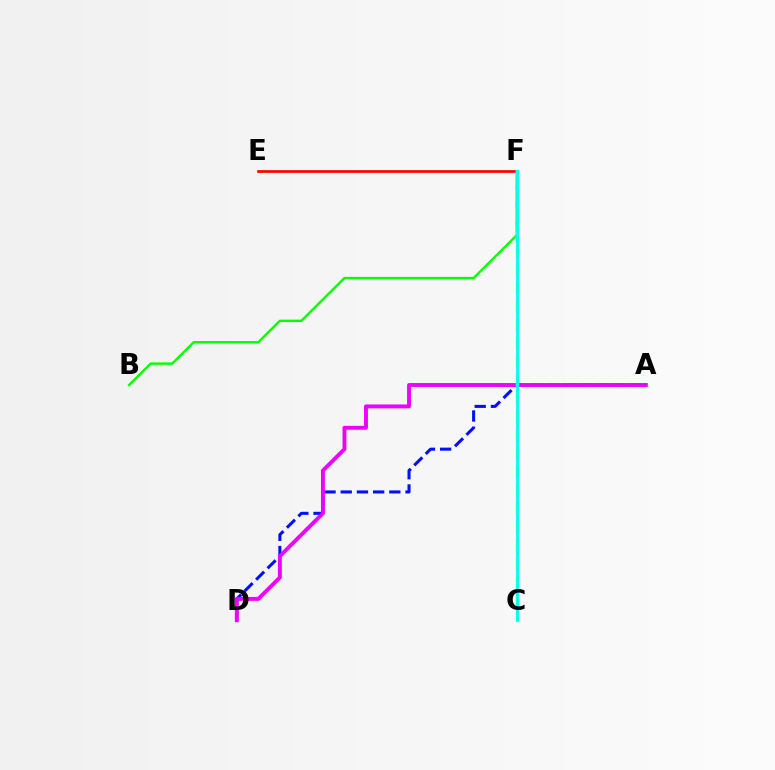{('E', 'F'): [{'color': '#ff0000', 'line_style': 'solid', 'thickness': 1.95}], ('B', 'F'): [{'color': '#08ff00', 'line_style': 'solid', 'thickness': 1.73}], ('A', 'D'): [{'color': '#0010ff', 'line_style': 'dashed', 'thickness': 2.2}, {'color': '#ee00ff', 'line_style': 'solid', 'thickness': 2.81}], ('C', 'F'): [{'color': '#fcf500', 'line_style': 'dashed', 'thickness': 2.5}, {'color': '#00fff6', 'line_style': 'solid', 'thickness': 2.06}]}